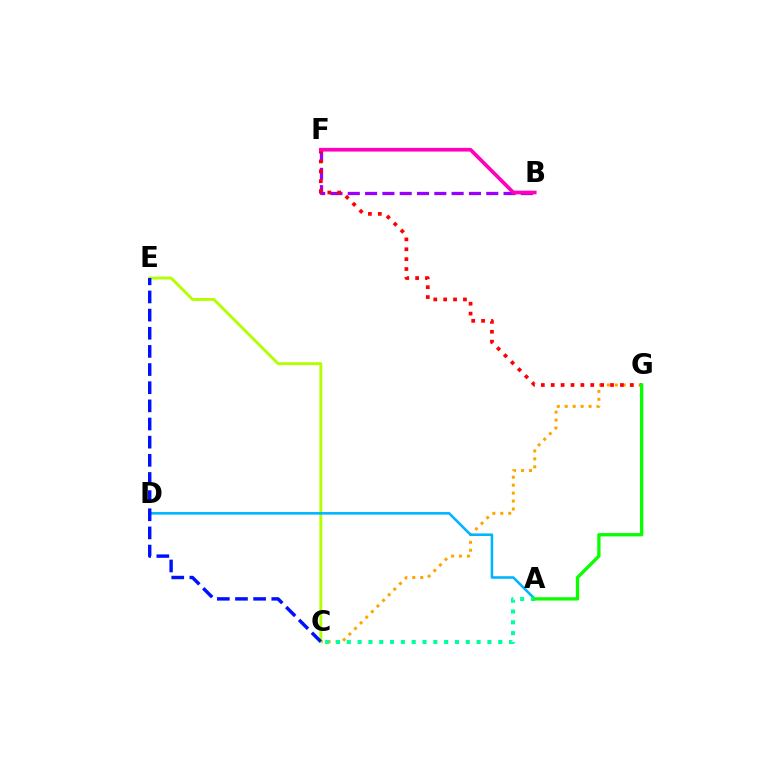{('C', 'G'): [{'color': '#ffa500', 'line_style': 'dotted', 'thickness': 2.16}], ('C', 'E'): [{'color': '#b3ff00', 'line_style': 'solid', 'thickness': 2.09}, {'color': '#0010ff', 'line_style': 'dashed', 'thickness': 2.47}], ('A', 'D'): [{'color': '#00b5ff', 'line_style': 'solid', 'thickness': 1.85}], ('B', 'F'): [{'color': '#9b00ff', 'line_style': 'dashed', 'thickness': 2.35}, {'color': '#ff00bd', 'line_style': 'solid', 'thickness': 2.66}], ('F', 'G'): [{'color': '#ff0000', 'line_style': 'dotted', 'thickness': 2.69}], ('A', 'C'): [{'color': '#00ff9d', 'line_style': 'dotted', 'thickness': 2.94}], ('A', 'G'): [{'color': '#08ff00', 'line_style': 'solid', 'thickness': 2.38}]}